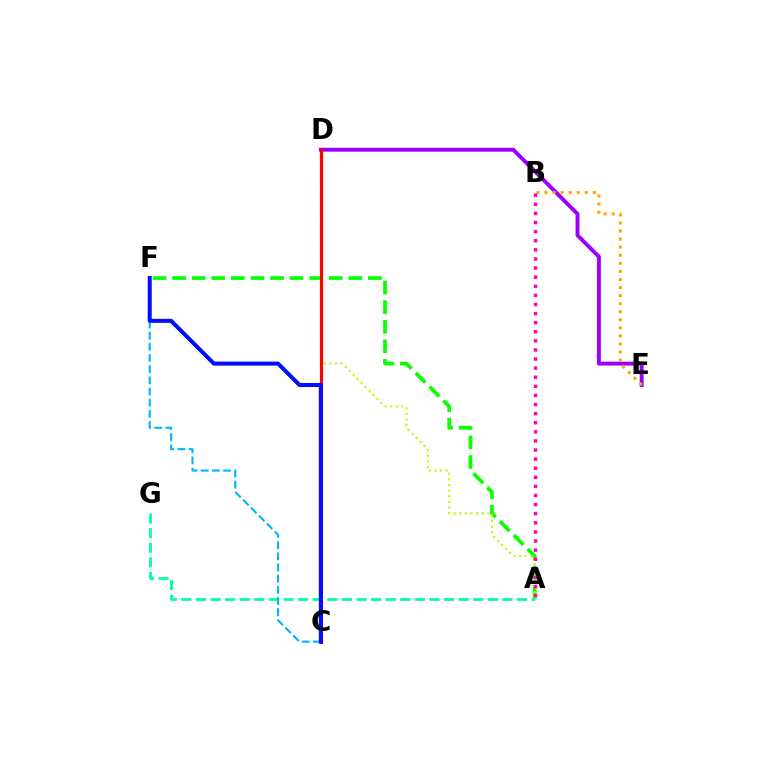{('D', 'E'): [{'color': '#9b00ff', 'line_style': 'solid', 'thickness': 2.81}], ('A', 'F'): [{'color': '#08ff00', 'line_style': 'dashed', 'thickness': 2.66}], ('A', 'D'): [{'color': '#b3ff00', 'line_style': 'dotted', 'thickness': 1.53}], ('B', 'E'): [{'color': '#ffa500', 'line_style': 'dotted', 'thickness': 2.19}], ('C', 'D'): [{'color': '#ff0000', 'line_style': 'solid', 'thickness': 2.28}], ('A', 'B'): [{'color': '#ff00bd', 'line_style': 'dotted', 'thickness': 2.47}], ('A', 'G'): [{'color': '#00ff9d', 'line_style': 'dashed', 'thickness': 1.98}], ('C', 'F'): [{'color': '#00b5ff', 'line_style': 'dashed', 'thickness': 1.52}, {'color': '#0010ff', 'line_style': 'solid', 'thickness': 2.91}]}